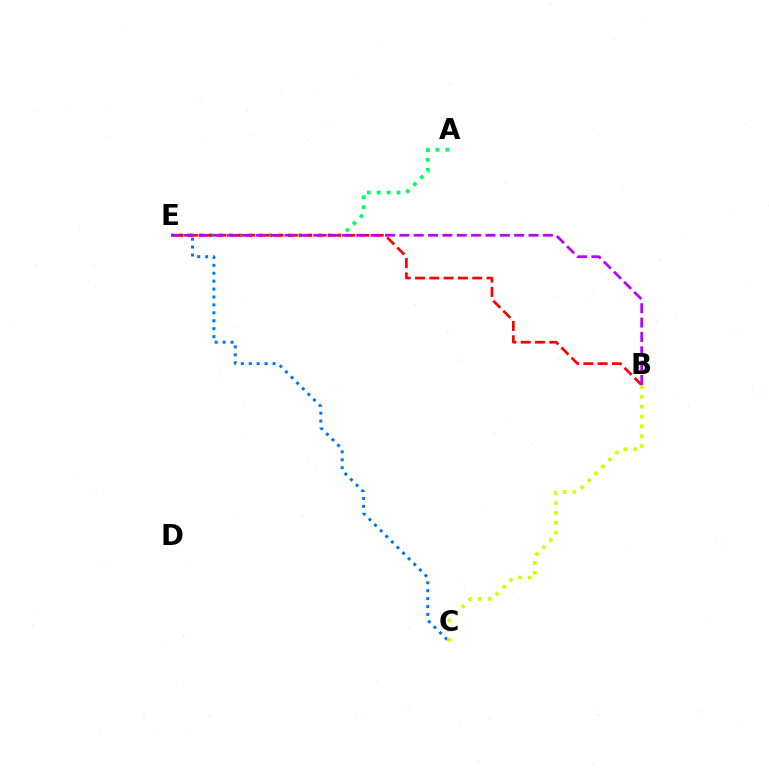{('C', 'E'): [{'color': '#0074ff', 'line_style': 'dotted', 'thickness': 2.15}], ('A', 'E'): [{'color': '#00ff5c', 'line_style': 'dotted', 'thickness': 2.69}], ('B', 'E'): [{'color': '#ff0000', 'line_style': 'dashed', 'thickness': 1.94}, {'color': '#b900ff', 'line_style': 'dashed', 'thickness': 1.95}], ('B', 'C'): [{'color': '#d1ff00', 'line_style': 'dotted', 'thickness': 2.67}]}